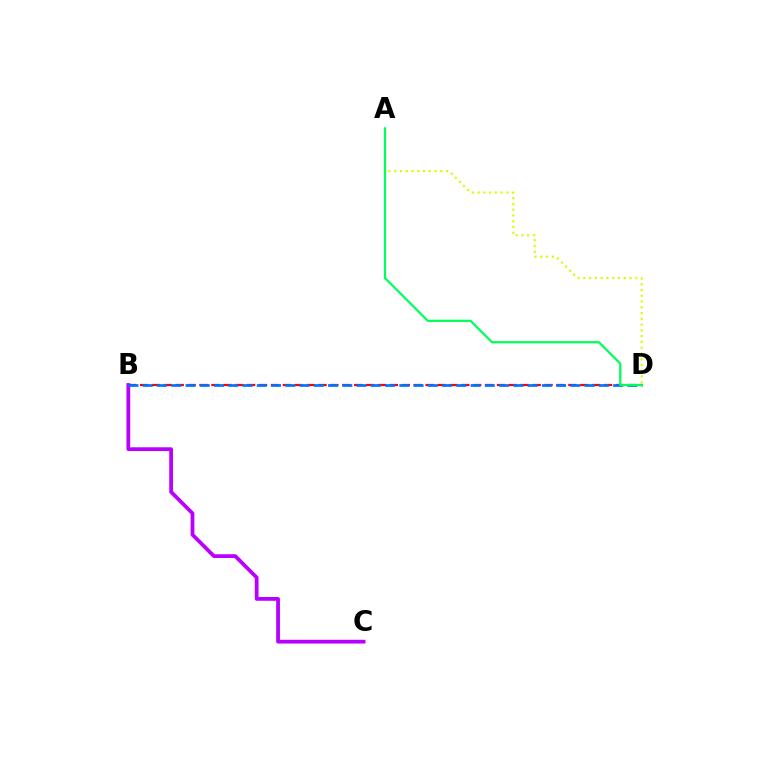{('B', 'D'): [{'color': '#ff0000', 'line_style': 'dashed', 'thickness': 1.62}, {'color': '#0074ff', 'line_style': 'dashed', 'thickness': 1.94}], ('B', 'C'): [{'color': '#b900ff', 'line_style': 'solid', 'thickness': 2.71}], ('A', 'D'): [{'color': '#d1ff00', 'line_style': 'dotted', 'thickness': 1.57}, {'color': '#00ff5c', 'line_style': 'solid', 'thickness': 1.61}]}